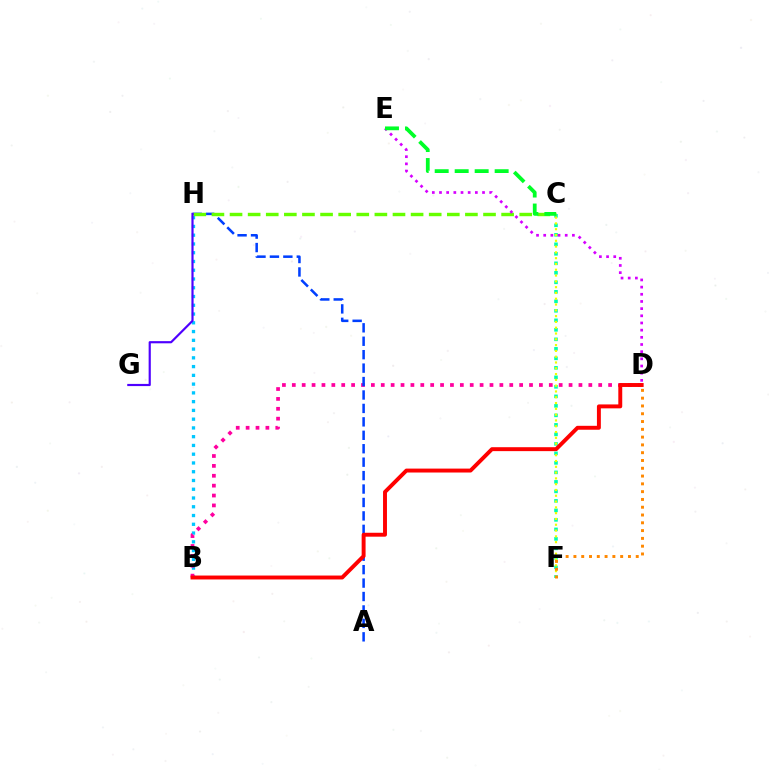{('C', 'F'): [{'color': '#00ffaf', 'line_style': 'dotted', 'thickness': 2.58}, {'color': '#eeff00', 'line_style': 'dotted', 'thickness': 1.57}], ('B', 'H'): [{'color': '#00c7ff', 'line_style': 'dotted', 'thickness': 2.38}], ('B', 'D'): [{'color': '#ff00a0', 'line_style': 'dotted', 'thickness': 2.69}, {'color': '#ff0000', 'line_style': 'solid', 'thickness': 2.82}], ('A', 'H'): [{'color': '#003fff', 'line_style': 'dashed', 'thickness': 1.83}], ('C', 'H'): [{'color': '#66ff00', 'line_style': 'dashed', 'thickness': 2.46}], ('G', 'H'): [{'color': '#4f00ff', 'line_style': 'solid', 'thickness': 1.56}], ('D', 'E'): [{'color': '#d600ff', 'line_style': 'dotted', 'thickness': 1.95}], ('D', 'F'): [{'color': '#ff8800', 'line_style': 'dotted', 'thickness': 2.12}], ('C', 'E'): [{'color': '#00ff27', 'line_style': 'dashed', 'thickness': 2.72}]}